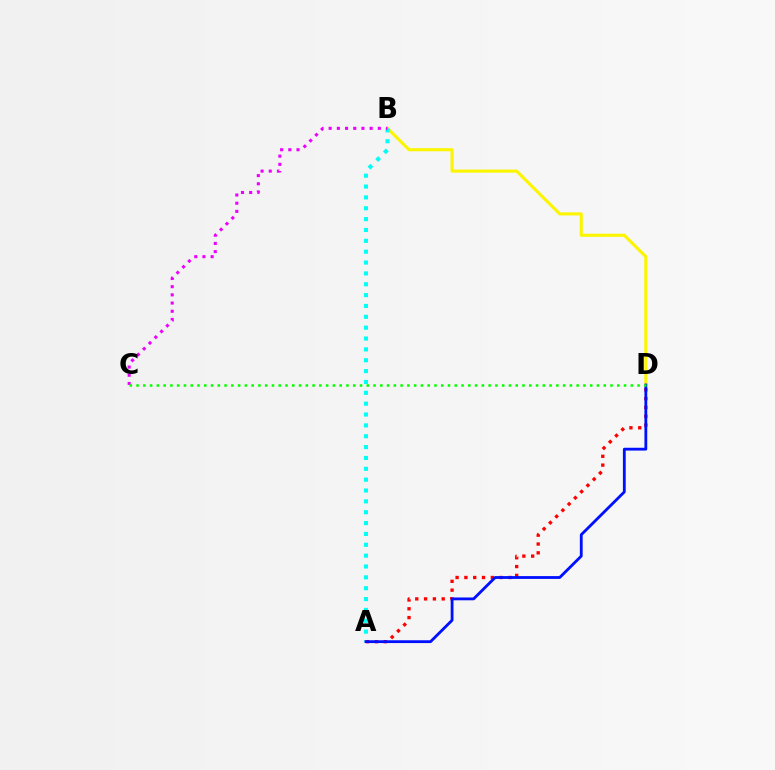{('B', 'D'): [{'color': '#fcf500', 'line_style': 'solid', 'thickness': 2.24}], ('A', 'B'): [{'color': '#00fff6', 'line_style': 'dotted', 'thickness': 2.95}], ('B', 'C'): [{'color': '#ee00ff', 'line_style': 'dotted', 'thickness': 2.23}], ('A', 'D'): [{'color': '#ff0000', 'line_style': 'dotted', 'thickness': 2.4}, {'color': '#0010ff', 'line_style': 'solid', 'thickness': 2.03}], ('C', 'D'): [{'color': '#08ff00', 'line_style': 'dotted', 'thickness': 1.84}]}